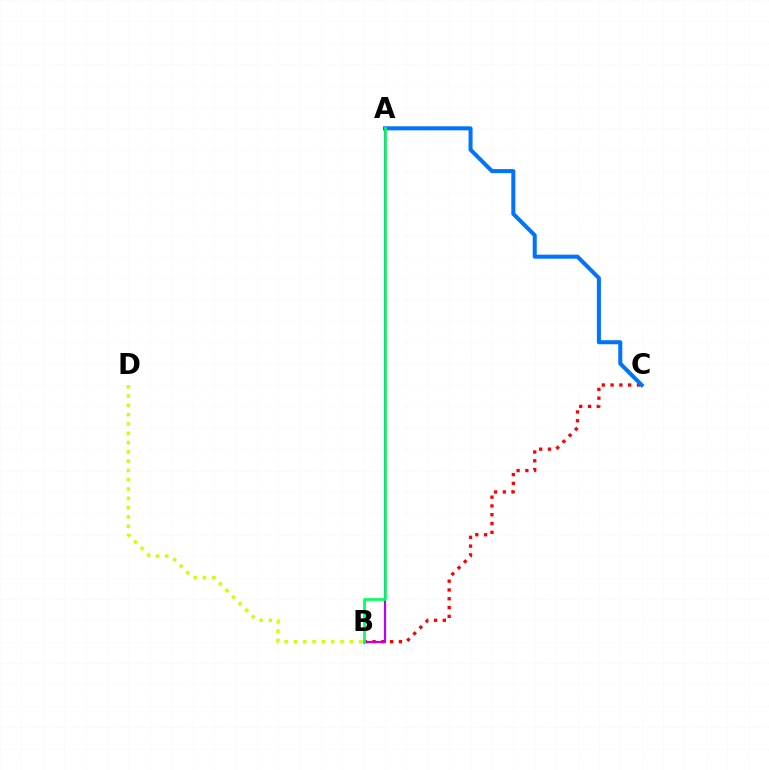{('B', 'D'): [{'color': '#d1ff00', 'line_style': 'dotted', 'thickness': 2.53}], ('B', 'C'): [{'color': '#ff0000', 'line_style': 'dotted', 'thickness': 2.39}], ('A', 'B'): [{'color': '#b900ff', 'line_style': 'solid', 'thickness': 1.6}, {'color': '#00ff5c', 'line_style': 'solid', 'thickness': 1.92}], ('A', 'C'): [{'color': '#0074ff', 'line_style': 'solid', 'thickness': 2.9}]}